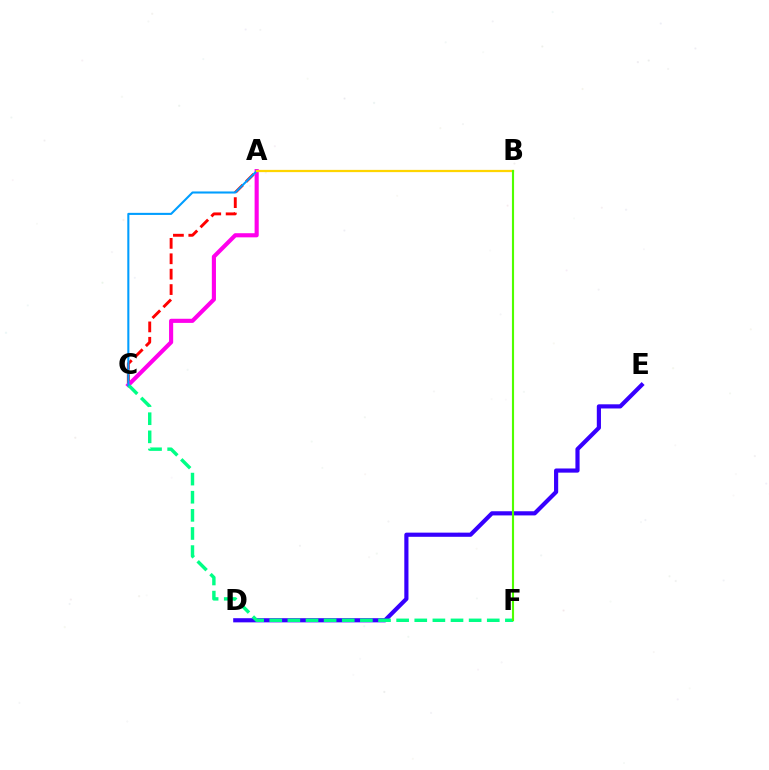{('D', 'E'): [{'color': '#3700ff', 'line_style': 'solid', 'thickness': 3.0}], ('A', 'C'): [{'color': '#ff0000', 'line_style': 'dashed', 'thickness': 2.09}, {'color': '#ff00ed', 'line_style': 'solid', 'thickness': 2.97}, {'color': '#009eff', 'line_style': 'solid', 'thickness': 1.5}], ('C', 'F'): [{'color': '#00ff86', 'line_style': 'dashed', 'thickness': 2.46}], ('A', 'B'): [{'color': '#ffd500', 'line_style': 'solid', 'thickness': 1.61}], ('B', 'F'): [{'color': '#4fff00', 'line_style': 'solid', 'thickness': 1.53}]}